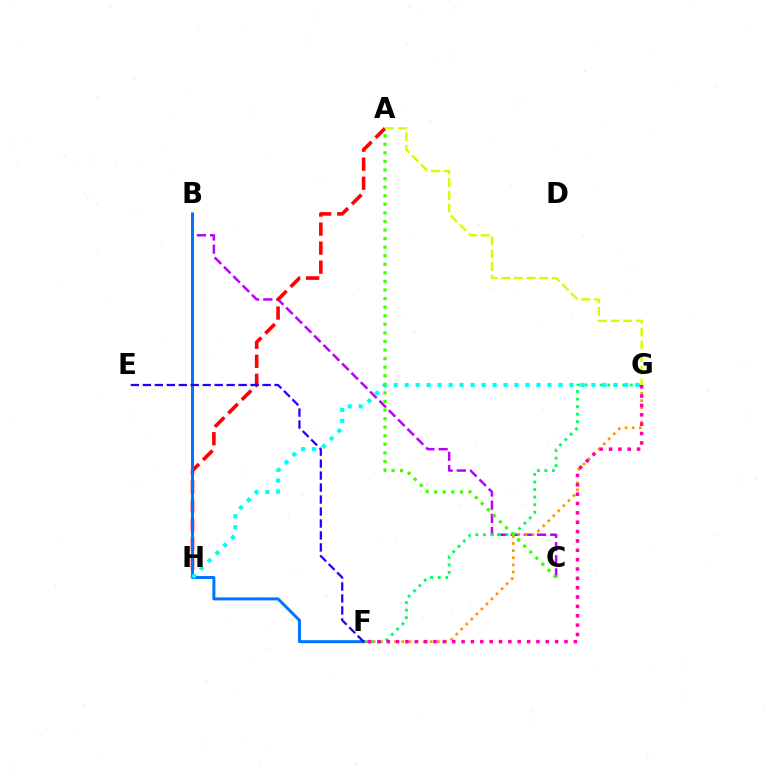{('B', 'C'): [{'color': '#b900ff', 'line_style': 'dashed', 'thickness': 1.79}], ('F', 'G'): [{'color': '#ff9400', 'line_style': 'dotted', 'thickness': 1.94}, {'color': '#00ff5c', 'line_style': 'dotted', 'thickness': 2.05}, {'color': '#ff00ac', 'line_style': 'dotted', 'thickness': 2.54}], ('A', 'H'): [{'color': '#ff0000', 'line_style': 'dashed', 'thickness': 2.59}], ('B', 'F'): [{'color': '#0074ff', 'line_style': 'solid', 'thickness': 2.15}], ('G', 'H'): [{'color': '#00fff6', 'line_style': 'dotted', 'thickness': 2.98}], ('A', 'C'): [{'color': '#3dff00', 'line_style': 'dotted', 'thickness': 2.33}], ('E', 'F'): [{'color': '#2500ff', 'line_style': 'dashed', 'thickness': 1.63}], ('A', 'G'): [{'color': '#d1ff00', 'line_style': 'dashed', 'thickness': 1.72}]}